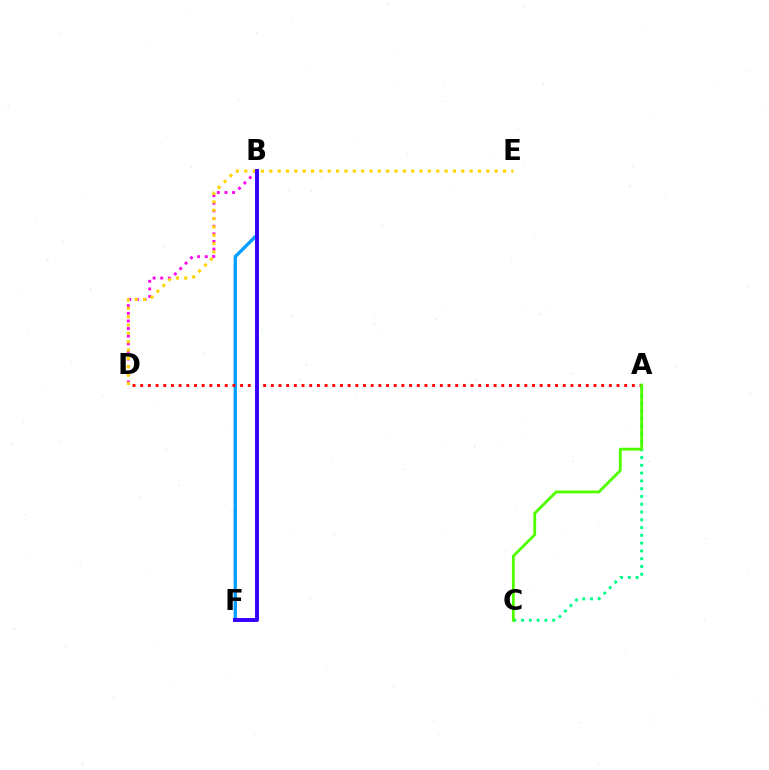{('A', 'C'): [{'color': '#00ff86', 'line_style': 'dotted', 'thickness': 2.11}, {'color': '#4fff00', 'line_style': 'solid', 'thickness': 2.05}], ('B', 'D'): [{'color': '#ff00ed', 'line_style': 'dotted', 'thickness': 2.07}], ('B', 'F'): [{'color': '#009eff', 'line_style': 'solid', 'thickness': 2.38}, {'color': '#3700ff', 'line_style': 'solid', 'thickness': 2.84}], ('A', 'D'): [{'color': '#ff0000', 'line_style': 'dotted', 'thickness': 2.09}], ('D', 'E'): [{'color': '#ffd500', 'line_style': 'dotted', 'thickness': 2.27}]}